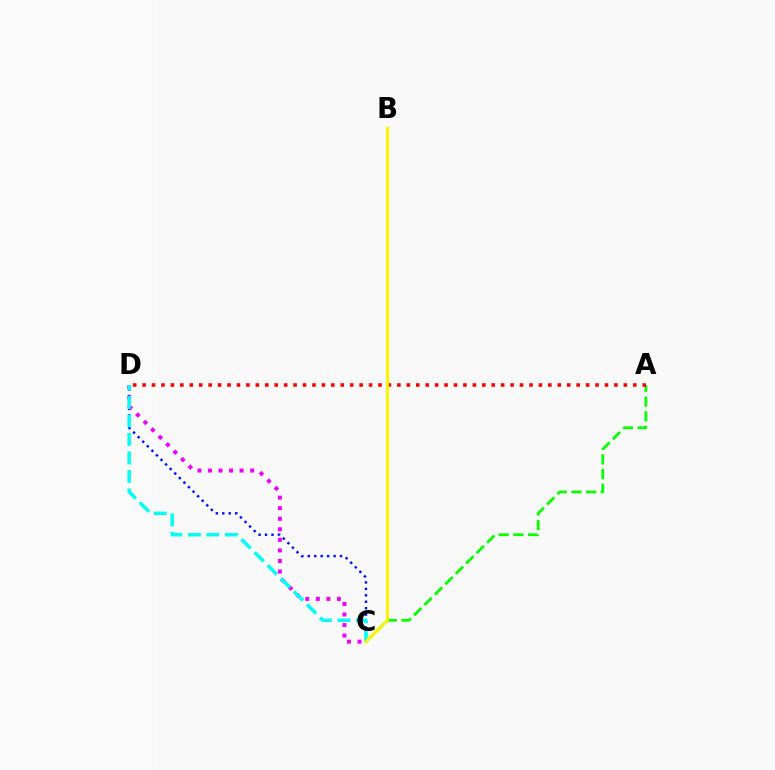{('C', 'D'): [{'color': '#0010ff', 'line_style': 'dotted', 'thickness': 1.75}, {'color': '#ee00ff', 'line_style': 'dotted', 'thickness': 2.87}, {'color': '#00fff6', 'line_style': 'dashed', 'thickness': 2.51}], ('A', 'C'): [{'color': '#08ff00', 'line_style': 'dashed', 'thickness': 2.0}], ('A', 'D'): [{'color': '#ff0000', 'line_style': 'dotted', 'thickness': 2.56}], ('B', 'C'): [{'color': '#fcf500', 'line_style': 'solid', 'thickness': 2.21}]}